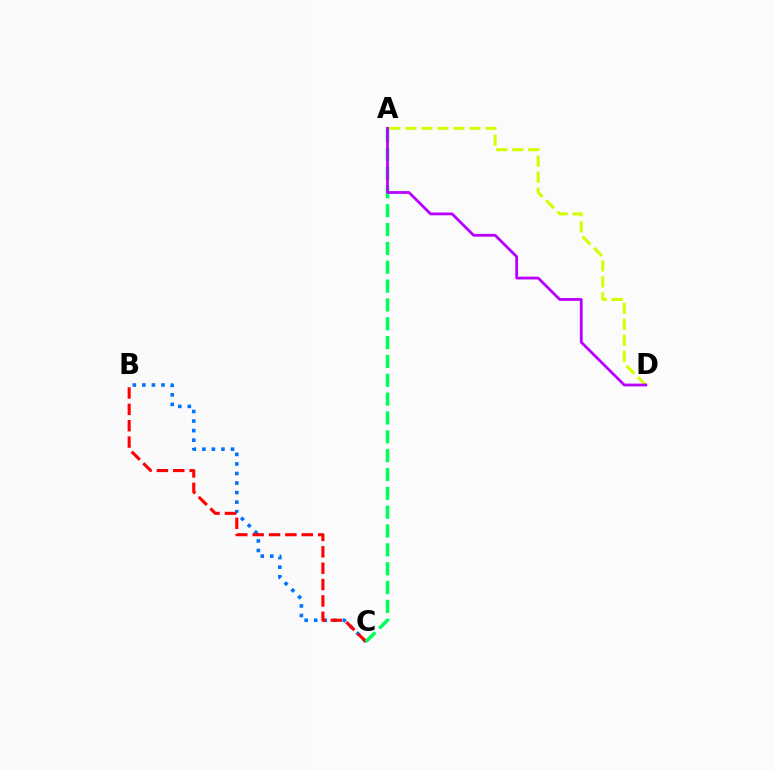{('A', 'D'): [{'color': '#d1ff00', 'line_style': 'dashed', 'thickness': 2.17}, {'color': '#b900ff', 'line_style': 'solid', 'thickness': 2.0}], ('B', 'C'): [{'color': '#0074ff', 'line_style': 'dotted', 'thickness': 2.59}, {'color': '#ff0000', 'line_style': 'dashed', 'thickness': 2.22}], ('A', 'C'): [{'color': '#00ff5c', 'line_style': 'dashed', 'thickness': 2.56}]}